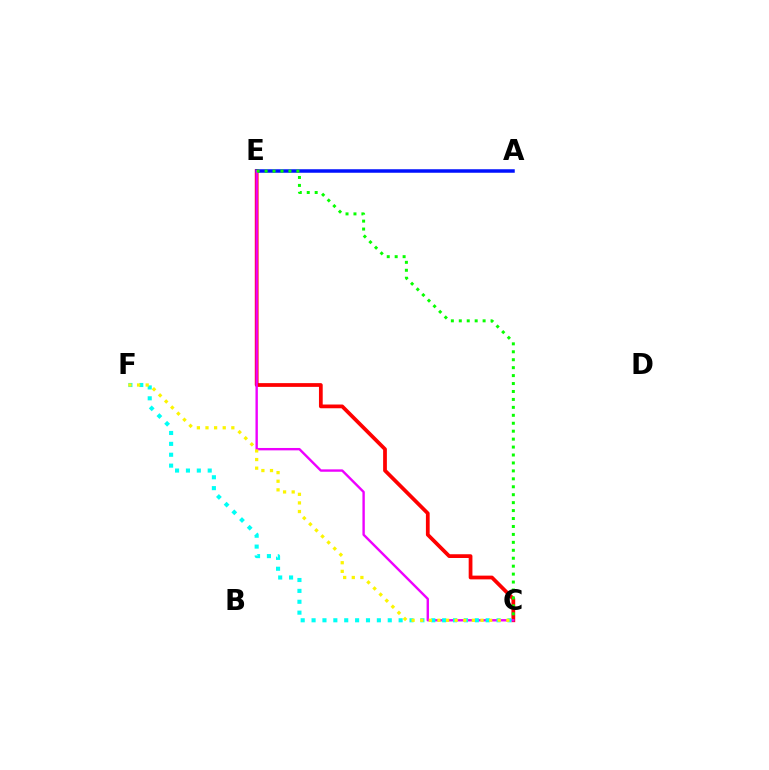{('C', 'E'): [{'color': '#ff0000', 'line_style': 'solid', 'thickness': 2.7}, {'color': '#ee00ff', 'line_style': 'solid', 'thickness': 1.72}, {'color': '#08ff00', 'line_style': 'dotted', 'thickness': 2.16}], ('A', 'E'): [{'color': '#0010ff', 'line_style': 'solid', 'thickness': 2.52}], ('C', 'F'): [{'color': '#00fff6', 'line_style': 'dotted', 'thickness': 2.96}, {'color': '#fcf500', 'line_style': 'dotted', 'thickness': 2.34}]}